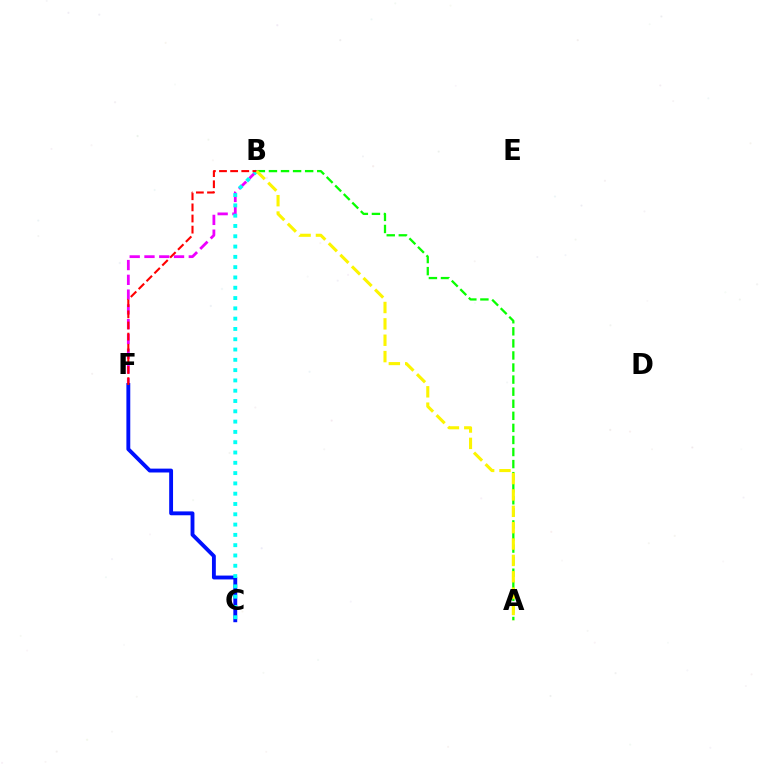{('B', 'F'): [{'color': '#ee00ff', 'line_style': 'dashed', 'thickness': 2.01}, {'color': '#ff0000', 'line_style': 'dashed', 'thickness': 1.51}], ('A', 'B'): [{'color': '#08ff00', 'line_style': 'dashed', 'thickness': 1.64}, {'color': '#fcf500', 'line_style': 'dashed', 'thickness': 2.22}], ('C', 'F'): [{'color': '#0010ff', 'line_style': 'solid', 'thickness': 2.78}], ('B', 'C'): [{'color': '#00fff6', 'line_style': 'dotted', 'thickness': 2.8}]}